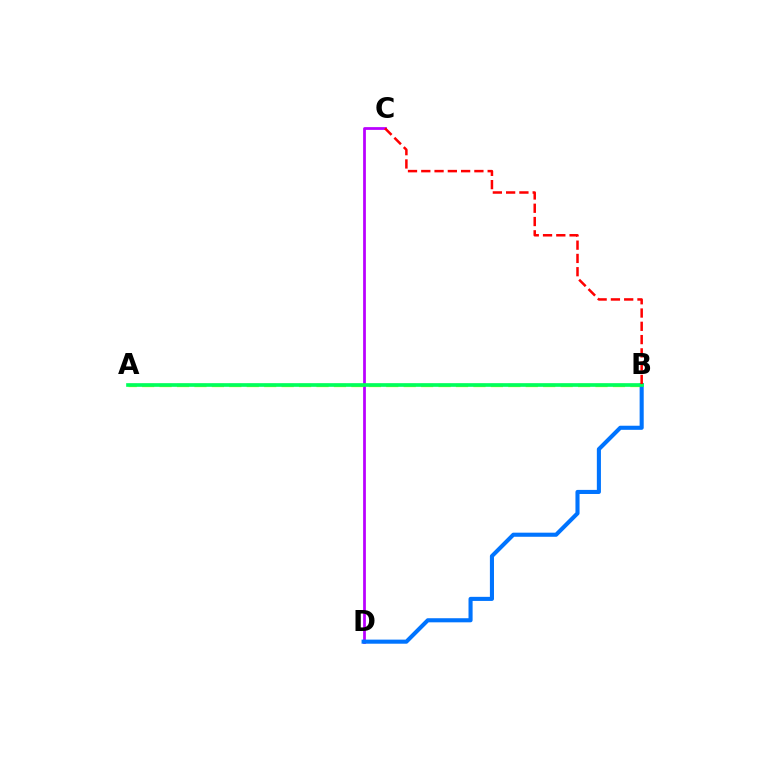{('C', 'D'): [{'color': '#b900ff', 'line_style': 'solid', 'thickness': 1.98}], ('A', 'B'): [{'color': '#d1ff00', 'line_style': 'dashed', 'thickness': 2.37}, {'color': '#00ff5c', 'line_style': 'solid', 'thickness': 2.63}], ('B', 'D'): [{'color': '#0074ff', 'line_style': 'solid', 'thickness': 2.95}], ('B', 'C'): [{'color': '#ff0000', 'line_style': 'dashed', 'thickness': 1.8}]}